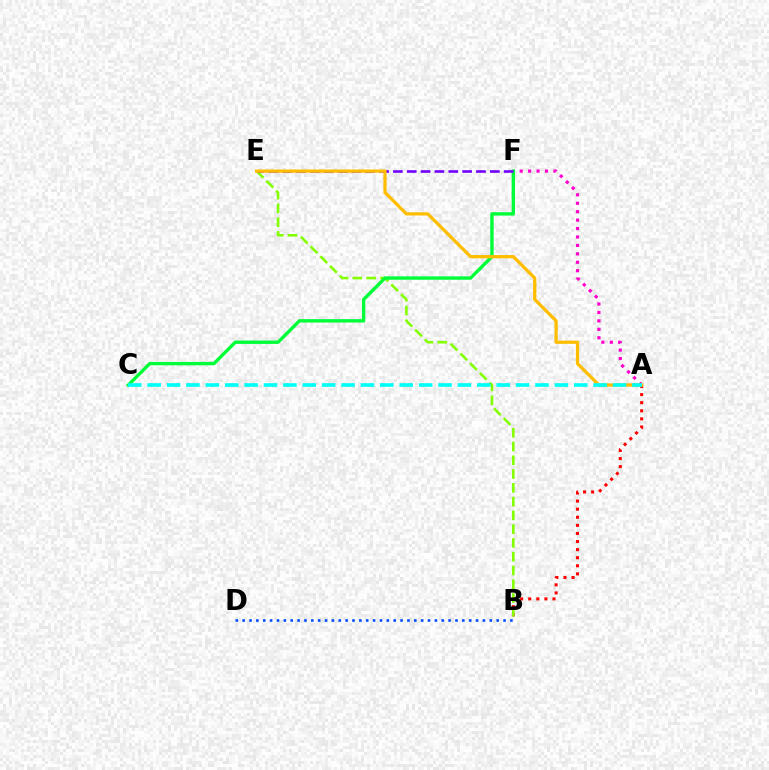{('A', 'B'): [{'color': '#ff0000', 'line_style': 'dotted', 'thickness': 2.2}], ('B', 'E'): [{'color': '#84ff00', 'line_style': 'dashed', 'thickness': 1.87}], ('A', 'F'): [{'color': '#ff00cf', 'line_style': 'dotted', 'thickness': 2.29}], ('C', 'F'): [{'color': '#00ff39', 'line_style': 'solid', 'thickness': 2.44}], ('B', 'D'): [{'color': '#004bff', 'line_style': 'dotted', 'thickness': 1.87}], ('E', 'F'): [{'color': '#7200ff', 'line_style': 'dashed', 'thickness': 1.88}], ('A', 'E'): [{'color': '#ffbd00', 'line_style': 'solid', 'thickness': 2.34}], ('A', 'C'): [{'color': '#00fff6', 'line_style': 'dashed', 'thickness': 2.63}]}